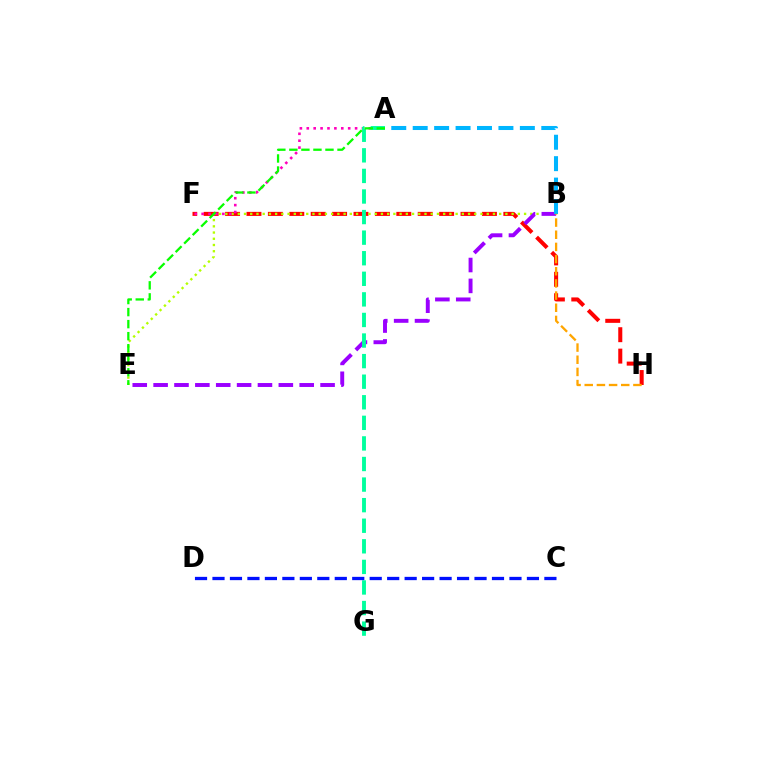{('F', 'H'): [{'color': '#ff0000', 'line_style': 'dashed', 'thickness': 2.91}], ('B', 'E'): [{'color': '#b3ff00', 'line_style': 'dotted', 'thickness': 1.69}, {'color': '#9b00ff', 'line_style': 'dashed', 'thickness': 2.84}], ('A', 'F'): [{'color': '#ff00bd', 'line_style': 'dotted', 'thickness': 1.88}], ('A', 'G'): [{'color': '#00ff9d', 'line_style': 'dashed', 'thickness': 2.8}], ('A', 'B'): [{'color': '#00b5ff', 'line_style': 'dashed', 'thickness': 2.91}], ('A', 'E'): [{'color': '#08ff00', 'line_style': 'dashed', 'thickness': 1.63}], ('C', 'D'): [{'color': '#0010ff', 'line_style': 'dashed', 'thickness': 2.37}], ('B', 'H'): [{'color': '#ffa500', 'line_style': 'dashed', 'thickness': 1.65}]}